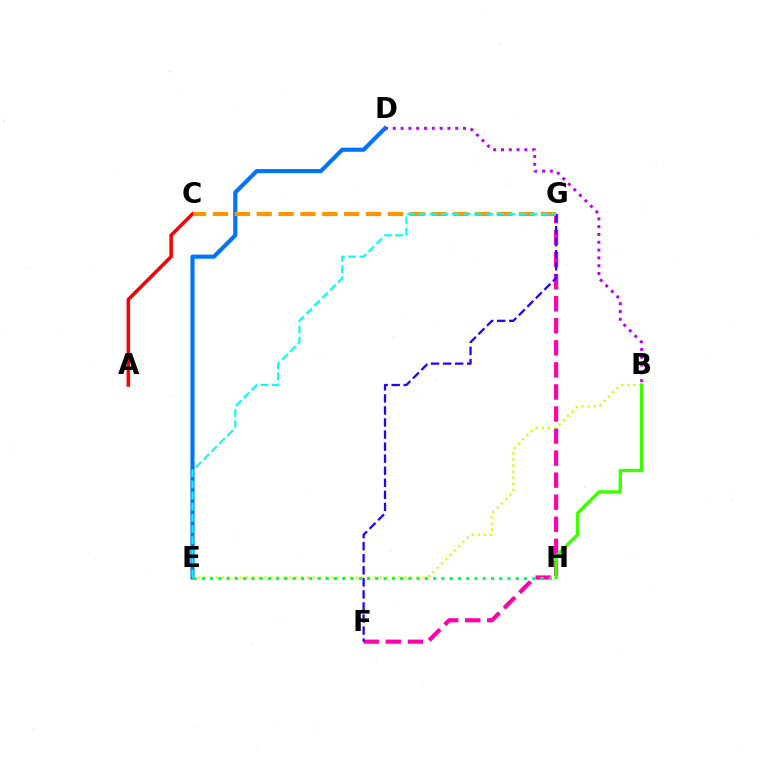{('D', 'E'): [{'color': '#0074ff', 'line_style': 'solid', 'thickness': 2.97}], ('F', 'G'): [{'color': '#ff00ac', 'line_style': 'dashed', 'thickness': 3.0}, {'color': '#2500ff', 'line_style': 'dashed', 'thickness': 1.64}], ('B', 'E'): [{'color': '#d1ff00', 'line_style': 'dotted', 'thickness': 1.65}], ('A', 'C'): [{'color': '#ff0000', 'line_style': 'solid', 'thickness': 2.55}], ('B', 'D'): [{'color': '#b900ff', 'line_style': 'dotted', 'thickness': 2.12}], ('B', 'H'): [{'color': '#3dff00', 'line_style': 'solid', 'thickness': 2.41}], ('C', 'G'): [{'color': '#ff9400', 'line_style': 'dashed', 'thickness': 2.97}], ('E', 'H'): [{'color': '#00ff5c', 'line_style': 'dotted', 'thickness': 2.24}], ('E', 'G'): [{'color': '#00fff6', 'line_style': 'dashed', 'thickness': 1.51}]}